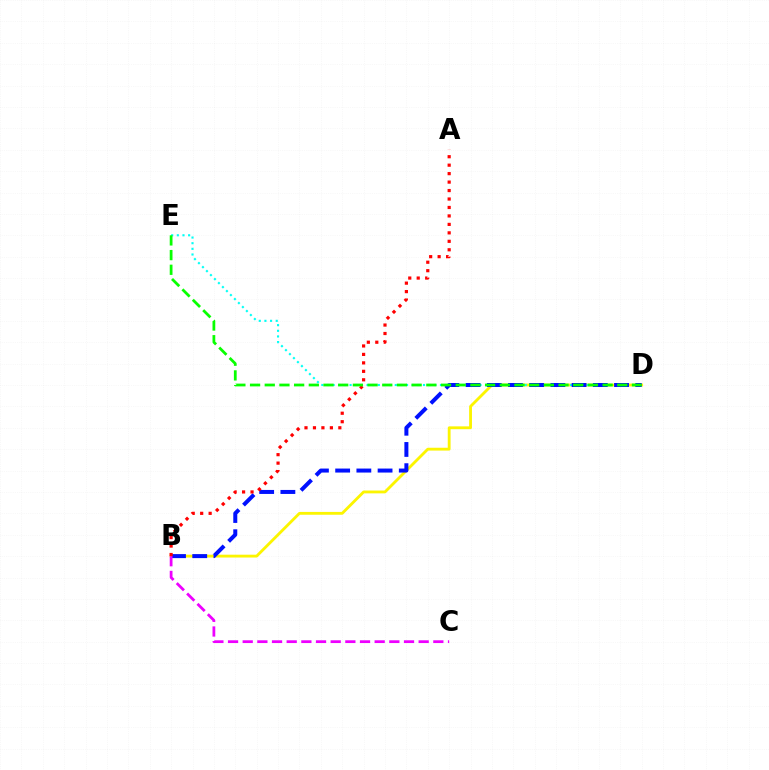{('B', 'D'): [{'color': '#fcf500', 'line_style': 'solid', 'thickness': 2.04}, {'color': '#0010ff', 'line_style': 'dashed', 'thickness': 2.88}], ('D', 'E'): [{'color': '#00fff6', 'line_style': 'dotted', 'thickness': 1.53}, {'color': '#08ff00', 'line_style': 'dashed', 'thickness': 2.0}], ('B', 'C'): [{'color': '#ee00ff', 'line_style': 'dashed', 'thickness': 1.99}], ('A', 'B'): [{'color': '#ff0000', 'line_style': 'dotted', 'thickness': 2.3}]}